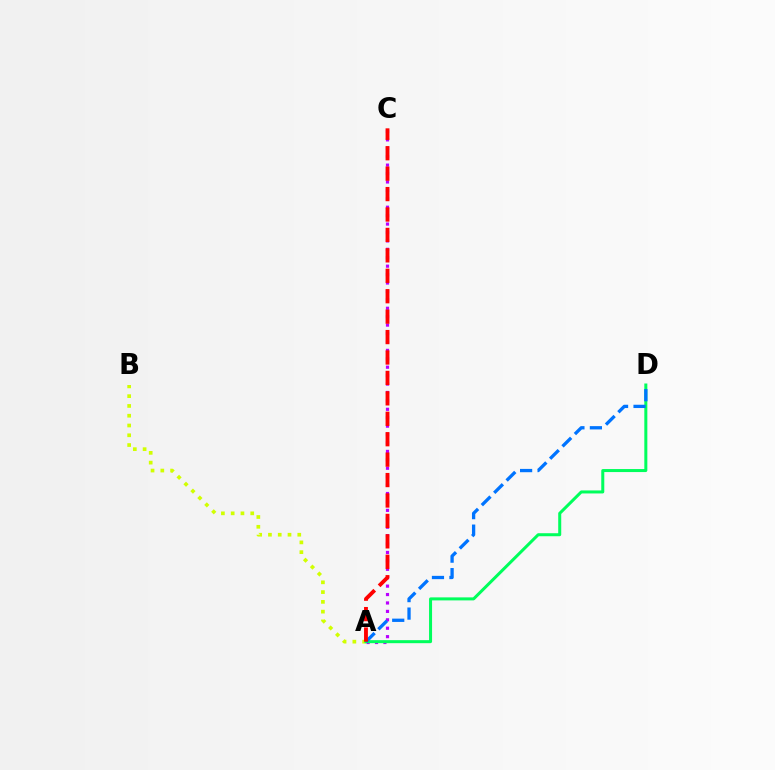{('A', 'B'): [{'color': '#d1ff00', 'line_style': 'dotted', 'thickness': 2.66}], ('A', 'C'): [{'color': '#b900ff', 'line_style': 'dotted', 'thickness': 2.29}, {'color': '#ff0000', 'line_style': 'dashed', 'thickness': 2.78}], ('A', 'D'): [{'color': '#00ff5c', 'line_style': 'solid', 'thickness': 2.17}, {'color': '#0074ff', 'line_style': 'dashed', 'thickness': 2.38}]}